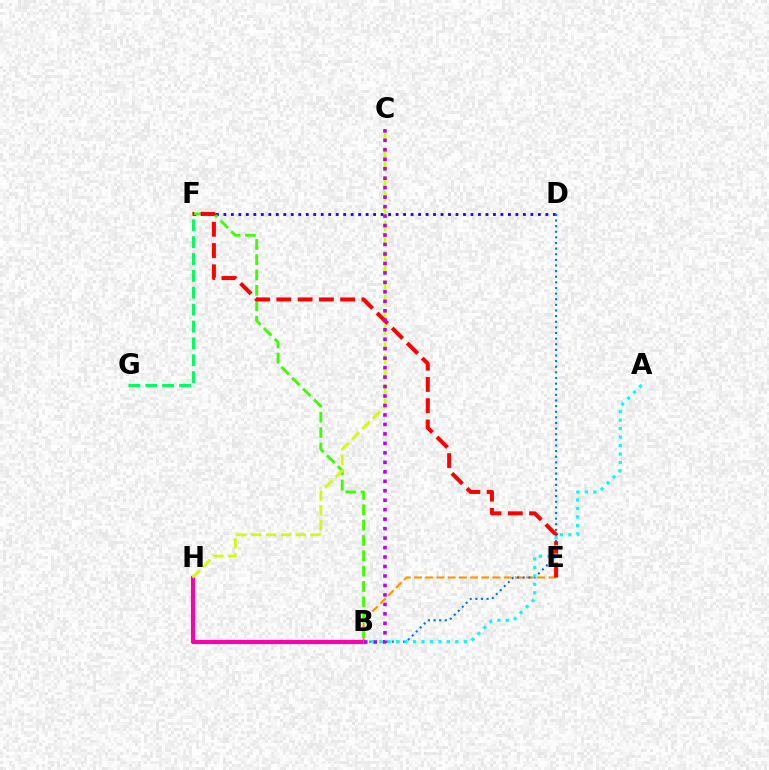{('D', 'F'): [{'color': '#2500ff', 'line_style': 'dotted', 'thickness': 2.03}], ('B', 'E'): [{'color': '#ff9400', 'line_style': 'dashed', 'thickness': 1.52}], ('B', 'F'): [{'color': '#3dff00', 'line_style': 'dashed', 'thickness': 2.08}], ('B', 'D'): [{'color': '#0074ff', 'line_style': 'dotted', 'thickness': 1.53}], ('B', 'H'): [{'color': '#ff00ac', 'line_style': 'solid', 'thickness': 3.0}], ('C', 'H'): [{'color': '#d1ff00', 'line_style': 'dashed', 'thickness': 2.01}], ('E', 'F'): [{'color': '#ff0000', 'line_style': 'dashed', 'thickness': 2.89}], ('F', 'G'): [{'color': '#00ff5c', 'line_style': 'dashed', 'thickness': 2.29}], ('A', 'B'): [{'color': '#00fff6', 'line_style': 'dotted', 'thickness': 2.3}], ('B', 'C'): [{'color': '#b900ff', 'line_style': 'dotted', 'thickness': 2.57}]}